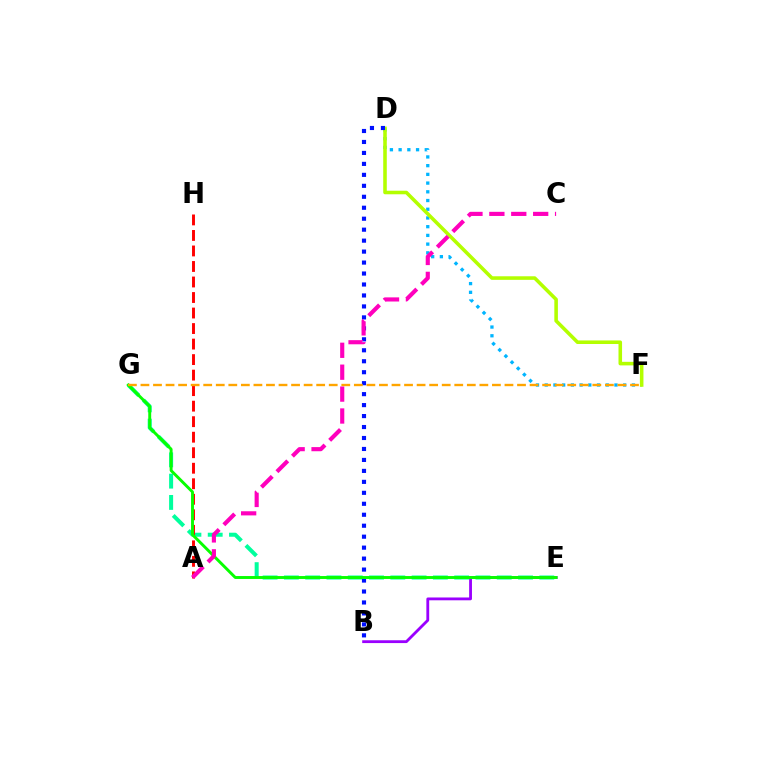{('E', 'G'): [{'color': '#00ff9d', 'line_style': 'dashed', 'thickness': 2.89}, {'color': '#08ff00', 'line_style': 'solid', 'thickness': 2.1}], ('B', 'E'): [{'color': '#9b00ff', 'line_style': 'solid', 'thickness': 2.03}], ('D', 'F'): [{'color': '#00b5ff', 'line_style': 'dotted', 'thickness': 2.37}, {'color': '#b3ff00', 'line_style': 'solid', 'thickness': 2.57}], ('A', 'H'): [{'color': '#ff0000', 'line_style': 'dashed', 'thickness': 2.11}], ('B', 'D'): [{'color': '#0010ff', 'line_style': 'dotted', 'thickness': 2.98}], ('A', 'C'): [{'color': '#ff00bd', 'line_style': 'dashed', 'thickness': 2.98}], ('F', 'G'): [{'color': '#ffa500', 'line_style': 'dashed', 'thickness': 1.71}]}